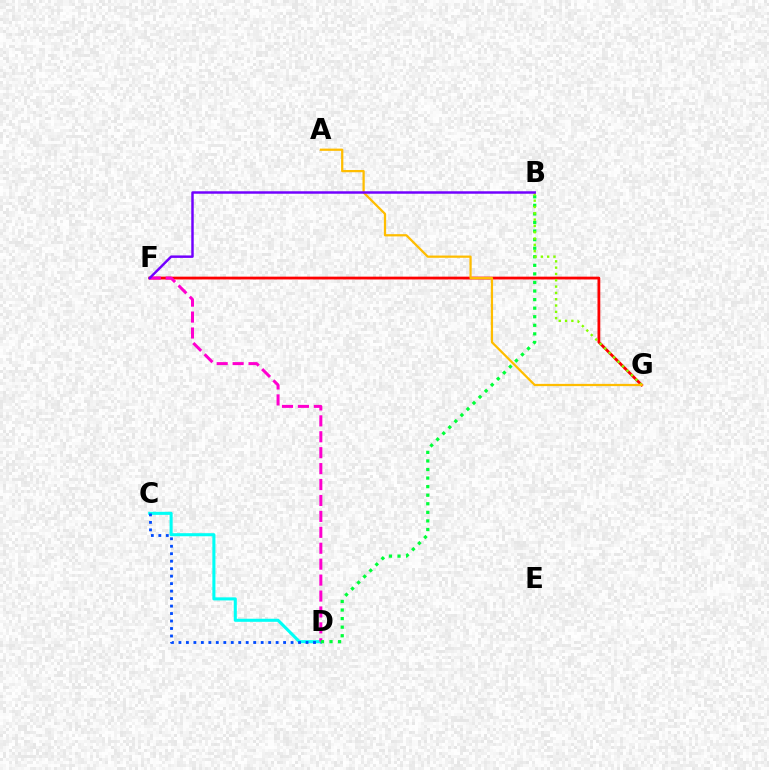{('C', 'D'): [{'color': '#00fff6', 'line_style': 'solid', 'thickness': 2.21}, {'color': '#004bff', 'line_style': 'dotted', 'thickness': 2.03}], ('F', 'G'): [{'color': '#ff0000', 'line_style': 'solid', 'thickness': 2.01}], ('D', 'F'): [{'color': '#ff00cf', 'line_style': 'dashed', 'thickness': 2.16}], ('B', 'D'): [{'color': '#00ff39', 'line_style': 'dotted', 'thickness': 2.33}], ('B', 'G'): [{'color': '#84ff00', 'line_style': 'dotted', 'thickness': 1.72}], ('A', 'G'): [{'color': '#ffbd00', 'line_style': 'solid', 'thickness': 1.62}], ('B', 'F'): [{'color': '#7200ff', 'line_style': 'solid', 'thickness': 1.78}]}